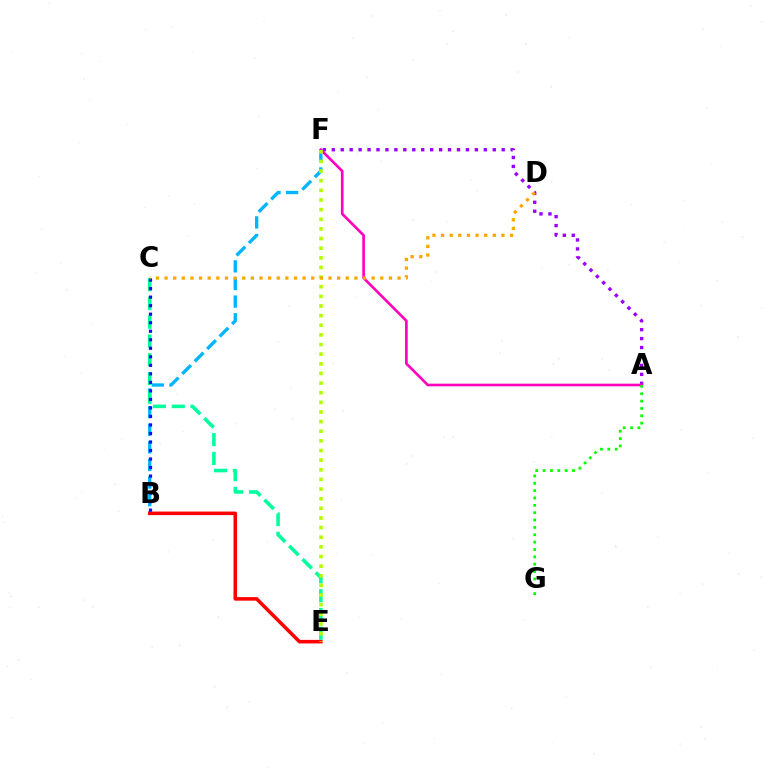{('B', 'F'): [{'color': '#00b5ff', 'line_style': 'dashed', 'thickness': 2.39}], ('A', 'F'): [{'color': '#9b00ff', 'line_style': 'dotted', 'thickness': 2.43}, {'color': '#ff00bd', 'line_style': 'solid', 'thickness': 1.91}], ('A', 'G'): [{'color': '#08ff00', 'line_style': 'dotted', 'thickness': 2.0}], ('B', 'E'): [{'color': '#ff0000', 'line_style': 'solid', 'thickness': 2.56}], ('C', 'E'): [{'color': '#00ff9d', 'line_style': 'dashed', 'thickness': 2.55}], ('B', 'C'): [{'color': '#0010ff', 'line_style': 'dotted', 'thickness': 2.32}], ('E', 'F'): [{'color': '#b3ff00', 'line_style': 'dotted', 'thickness': 2.62}], ('C', 'D'): [{'color': '#ffa500', 'line_style': 'dotted', 'thickness': 2.34}]}